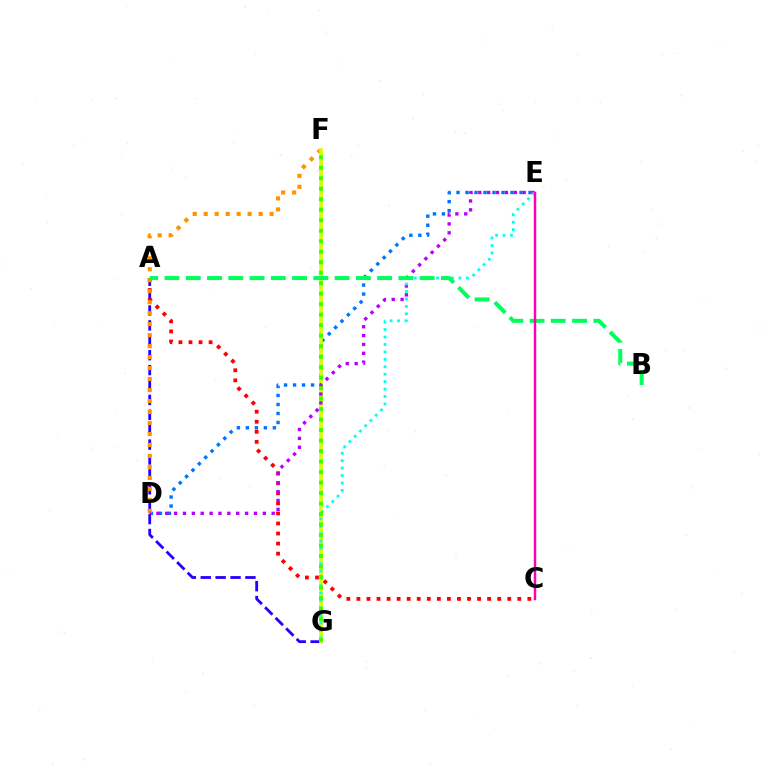{('D', 'E'): [{'color': '#0074ff', 'line_style': 'dotted', 'thickness': 2.44}, {'color': '#b900ff', 'line_style': 'dotted', 'thickness': 2.41}], ('A', 'G'): [{'color': '#2500ff', 'line_style': 'dashed', 'thickness': 2.02}], ('A', 'C'): [{'color': '#ff0000', 'line_style': 'dotted', 'thickness': 2.73}], ('D', 'F'): [{'color': '#ff9400', 'line_style': 'dotted', 'thickness': 2.98}], ('F', 'G'): [{'color': '#d1ff00', 'line_style': 'solid', 'thickness': 2.61}, {'color': '#3dff00', 'line_style': 'dotted', 'thickness': 2.85}], ('E', 'G'): [{'color': '#00fff6', 'line_style': 'dotted', 'thickness': 2.02}], ('A', 'B'): [{'color': '#00ff5c', 'line_style': 'dashed', 'thickness': 2.89}], ('C', 'E'): [{'color': '#ff00ac', 'line_style': 'solid', 'thickness': 1.77}]}